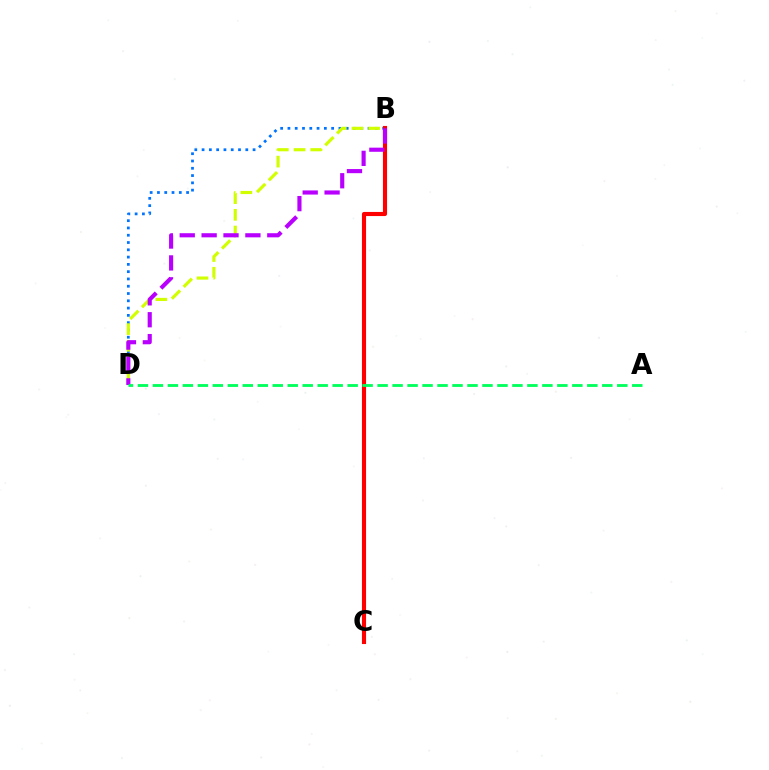{('B', 'D'): [{'color': '#0074ff', 'line_style': 'dotted', 'thickness': 1.98}, {'color': '#d1ff00', 'line_style': 'dashed', 'thickness': 2.27}, {'color': '#b900ff', 'line_style': 'dashed', 'thickness': 2.97}], ('B', 'C'): [{'color': '#ff0000', 'line_style': 'solid', 'thickness': 2.96}], ('A', 'D'): [{'color': '#00ff5c', 'line_style': 'dashed', 'thickness': 2.04}]}